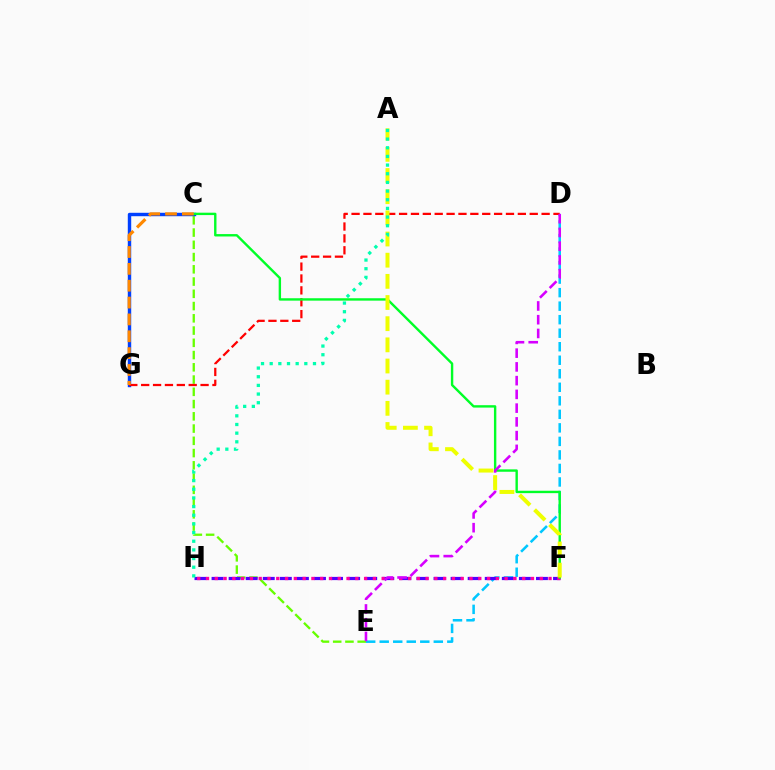{('C', 'E'): [{'color': '#66ff00', 'line_style': 'dashed', 'thickness': 1.66}], ('D', 'E'): [{'color': '#00c7ff', 'line_style': 'dashed', 'thickness': 1.84}, {'color': '#d600ff', 'line_style': 'dashed', 'thickness': 1.87}], ('C', 'G'): [{'color': '#003fff', 'line_style': 'solid', 'thickness': 2.46}, {'color': '#ff8800', 'line_style': 'dashed', 'thickness': 2.29}], ('D', 'G'): [{'color': '#ff0000', 'line_style': 'dashed', 'thickness': 1.61}], ('F', 'H'): [{'color': '#4f00ff', 'line_style': 'dashed', 'thickness': 2.32}, {'color': '#ff00a0', 'line_style': 'dotted', 'thickness': 2.39}], ('C', 'F'): [{'color': '#00ff27', 'line_style': 'solid', 'thickness': 1.72}], ('A', 'F'): [{'color': '#eeff00', 'line_style': 'dashed', 'thickness': 2.88}], ('A', 'H'): [{'color': '#00ffaf', 'line_style': 'dotted', 'thickness': 2.35}]}